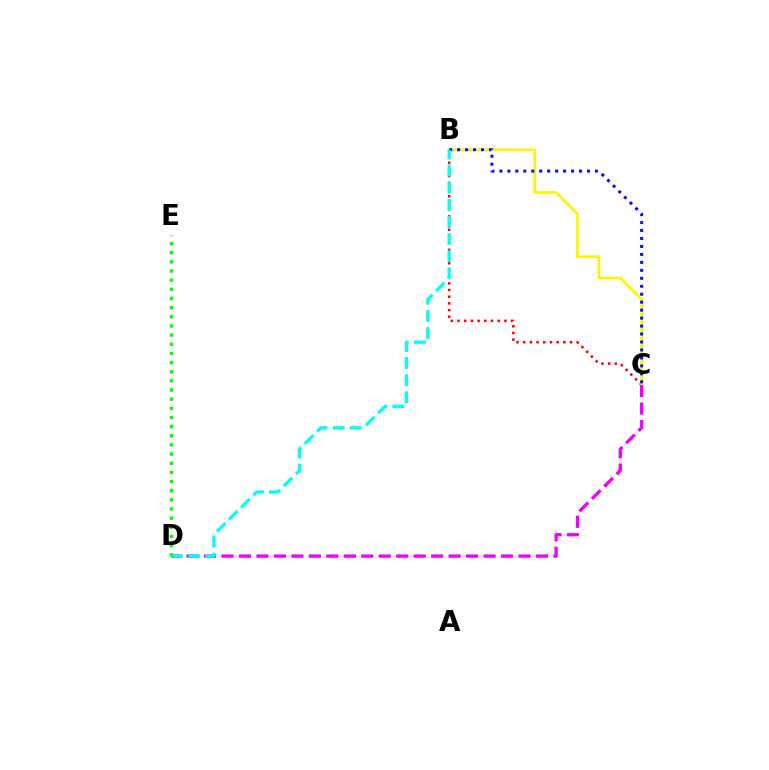{('B', 'C'): [{'color': '#ff0000', 'line_style': 'dotted', 'thickness': 1.82}, {'color': '#fcf500', 'line_style': 'solid', 'thickness': 1.93}, {'color': '#0010ff', 'line_style': 'dotted', 'thickness': 2.16}], ('C', 'D'): [{'color': '#ee00ff', 'line_style': 'dashed', 'thickness': 2.37}], ('B', 'D'): [{'color': '#00fff6', 'line_style': 'dashed', 'thickness': 2.33}], ('D', 'E'): [{'color': '#08ff00', 'line_style': 'dotted', 'thickness': 2.49}]}